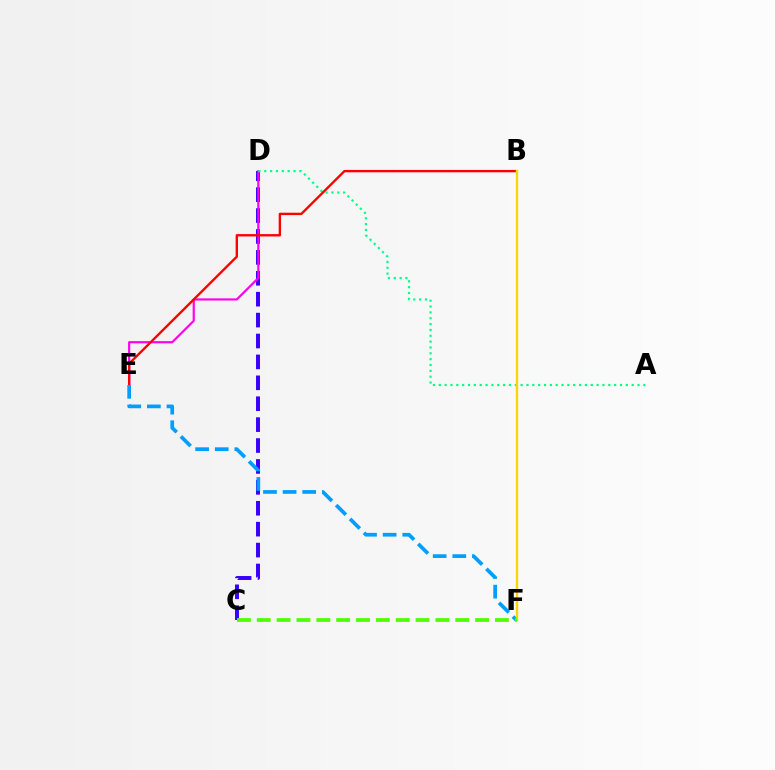{('C', 'D'): [{'color': '#3700ff', 'line_style': 'dashed', 'thickness': 2.84}], ('D', 'E'): [{'color': '#ff00ed', 'line_style': 'solid', 'thickness': 1.57}], ('A', 'D'): [{'color': '#00ff86', 'line_style': 'dotted', 'thickness': 1.59}], ('B', 'E'): [{'color': '#ff0000', 'line_style': 'solid', 'thickness': 1.7}], ('E', 'F'): [{'color': '#009eff', 'line_style': 'dashed', 'thickness': 2.66}], ('B', 'F'): [{'color': '#ffd500', 'line_style': 'solid', 'thickness': 1.69}], ('C', 'F'): [{'color': '#4fff00', 'line_style': 'dashed', 'thickness': 2.7}]}